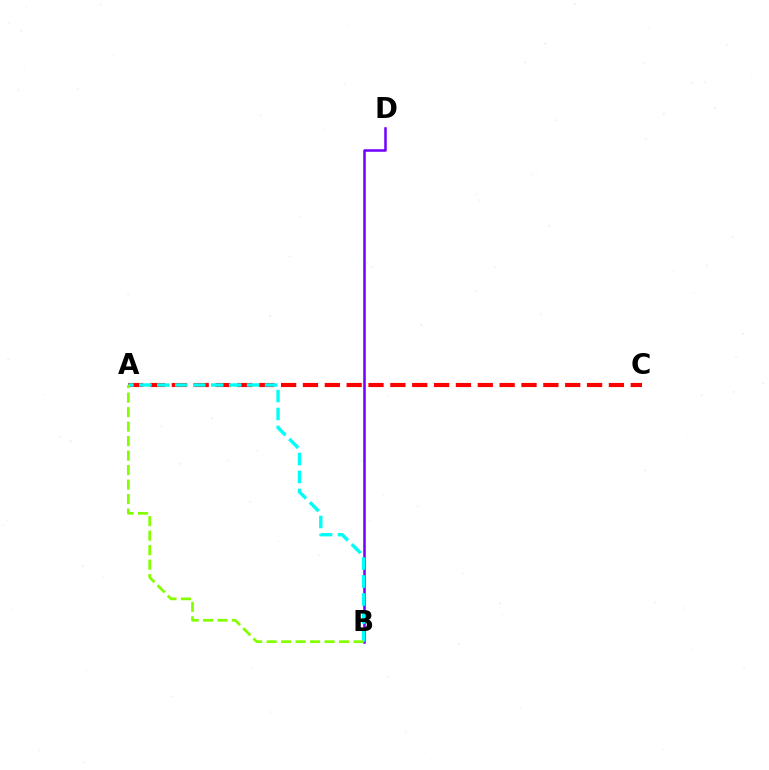{('A', 'C'): [{'color': '#ff0000', 'line_style': 'dashed', 'thickness': 2.97}], ('B', 'D'): [{'color': '#7200ff', 'line_style': 'solid', 'thickness': 1.81}], ('A', 'B'): [{'color': '#00fff6', 'line_style': 'dashed', 'thickness': 2.44}, {'color': '#84ff00', 'line_style': 'dashed', 'thickness': 1.97}]}